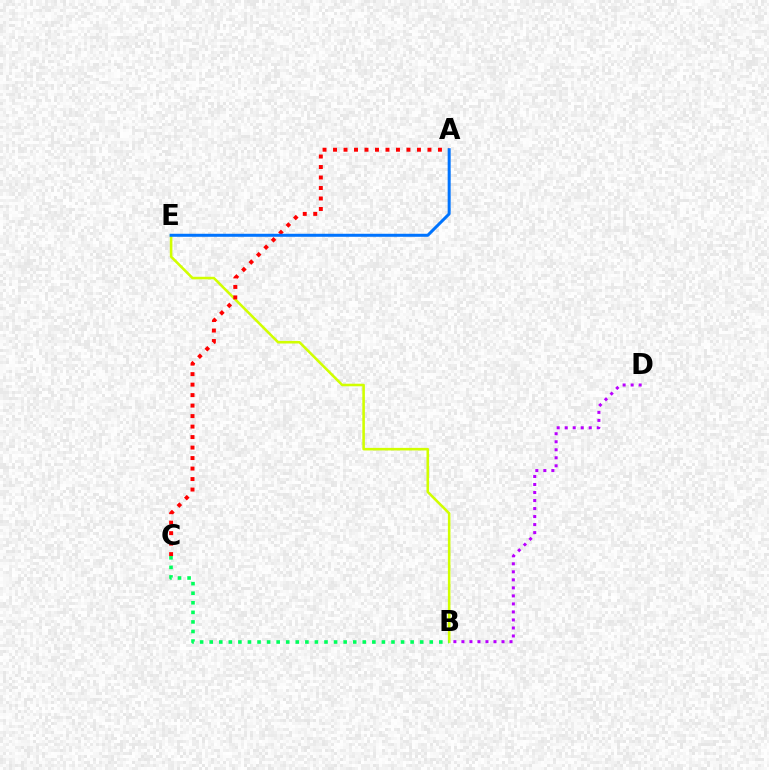{('B', 'E'): [{'color': '#d1ff00', 'line_style': 'solid', 'thickness': 1.85}], ('B', 'D'): [{'color': '#b900ff', 'line_style': 'dotted', 'thickness': 2.18}], ('A', 'C'): [{'color': '#ff0000', 'line_style': 'dotted', 'thickness': 2.85}], ('A', 'E'): [{'color': '#0074ff', 'line_style': 'solid', 'thickness': 2.17}], ('B', 'C'): [{'color': '#00ff5c', 'line_style': 'dotted', 'thickness': 2.6}]}